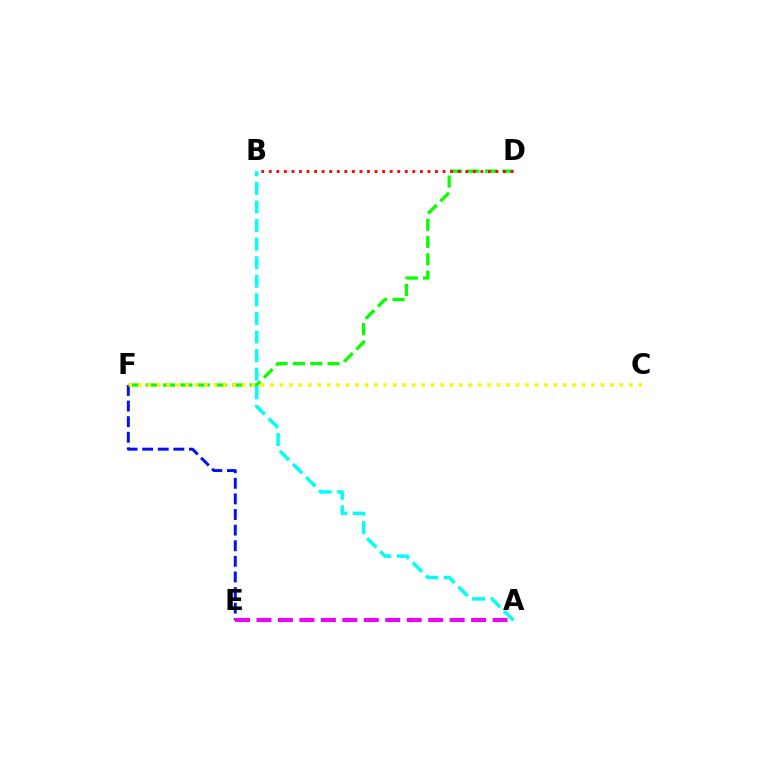{('D', 'F'): [{'color': '#08ff00', 'line_style': 'dashed', 'thickness': 2.36}], ('A', 'B'): [{'color': '#00fff6', 'line_style': 'dashed', 'thickness': 2.52}], ('E', 'F'): [{'color': '#0010ff', 'line_style': 'dashed', 'thickness': 2.12}], ('B', 'D'): [{'color': '#ff0000', 'line_style': 'dotted', 'thickness': 2.05}], ('A', 'E'): [{'color': '#ee00ff', 'line_style': 'dashed', 'thickness': 2.92}], ('C', 'F'): [{'color': '#fcf500', 'line_style': 'dotted', 'thickness': 2.57}]}